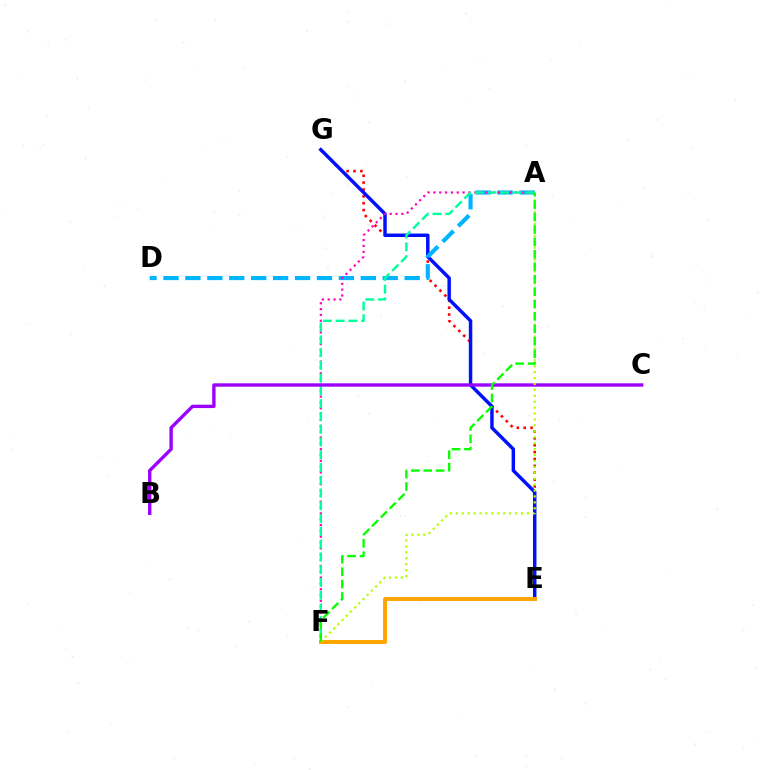{('E', 'G'): [{'color': '#ff0000', 'line_style': 'dotted', 'thickness': 1.87}, {'color': '#0010ff', 'line_style': 'solid', 'thickness': 2.49}], ('A', 'D'): [{'color': '#00b5ff', 'line_style': 'dashed', 'thickness': 2.98}], ('A', 'F'): [{'color': '#ff00bd', 'line_style': 'dotted', 'thickness': 1.59}, {'color': '#00ff9d', 'line_style': 'dashed', 'thickness': 1.73}, {'color': '#b3ff00', 'line_style': 'dotted', 'thickness': 1.61}, {'color': '#08ff00', 'line_style': 'dashed', 'thickness': 1.69}], ('E', 'F'): [{'color': '#ffa500', 'line_style': 'solid', 'thickness': 2.84}], ('B', 'C'): [{'color': '#9b00ff', 'line_style': 'solid', 'thickness': 2.42}]}